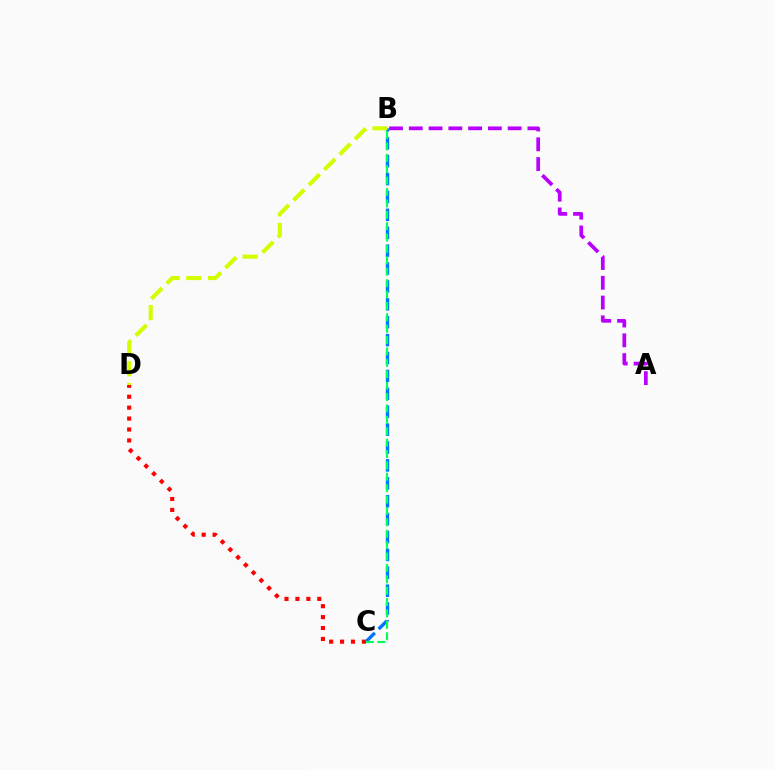{('C', 'D'): [{'color': '#ff0000', 'line_style': 'dotted', 'thickness': 2.97}], ('B', 'C'): [{'color': '#0074ff', 'line_style': 'dashed', 'thickness': 2.43}, {'color': '#00ff5c', 'line_style': 'dashed', 'thickness': 1.55}], ('A', 'B'): [{'color': '#b900ff', 'line_style': 'dashed', 'thickness': 2.69}], ('B', 'D'): [{'color': '#d1ff00', 'line_style': 'dashed', 'thickness': 2.95}]}